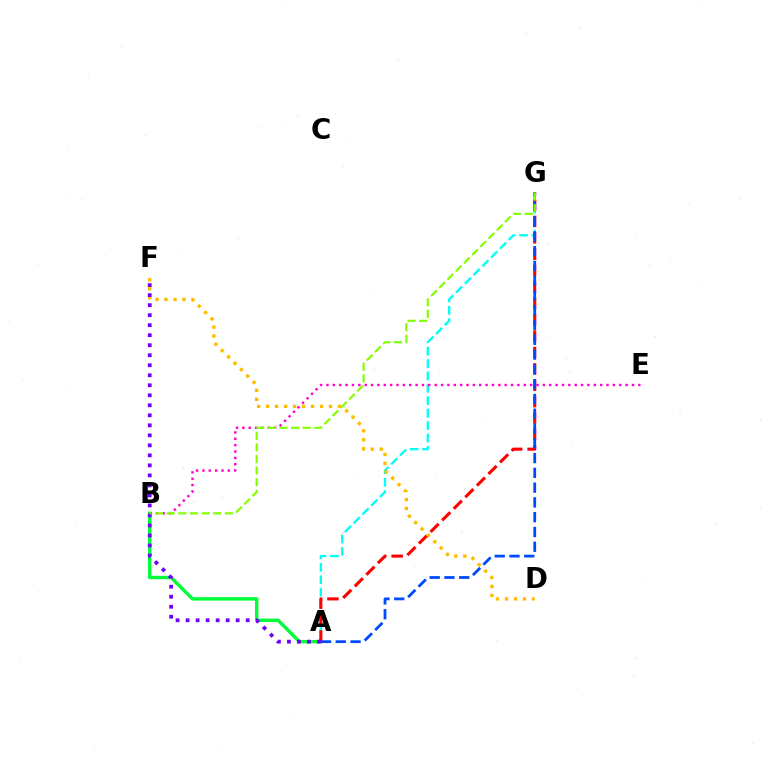{('A', 'B'): [{'color': '#00ff39', 'line_style': 'solid', 'thickness': 2.44}], ('A', 'G'): [{'color': '#00fff6', 'line_style': 'dashed', 'thickness': 1.69}, {'color': '#ff0000', 'line_style': 'dashed', 'thickness': 2.23}, {'color': '#004bff', 'line_style': 'dashed', 'thickness': 2.01}], ('B', 'E'): [{'color': '#ff00cf', 'line_style': 'dotted', 'thickness': 1.73}], ('D', 'F'): [{'color': '#ffbd00', 'line_style': 'dotted', 'thickness': 2.44}], ('A', 'F'): [{'color': '#7200ff', 'line_style': 'dotted', 'thickness': 2.72}], ('B', 'G'): [{'color': '#84ff00', 'line_style': 'dashed', 'thickness': 1.58}]}